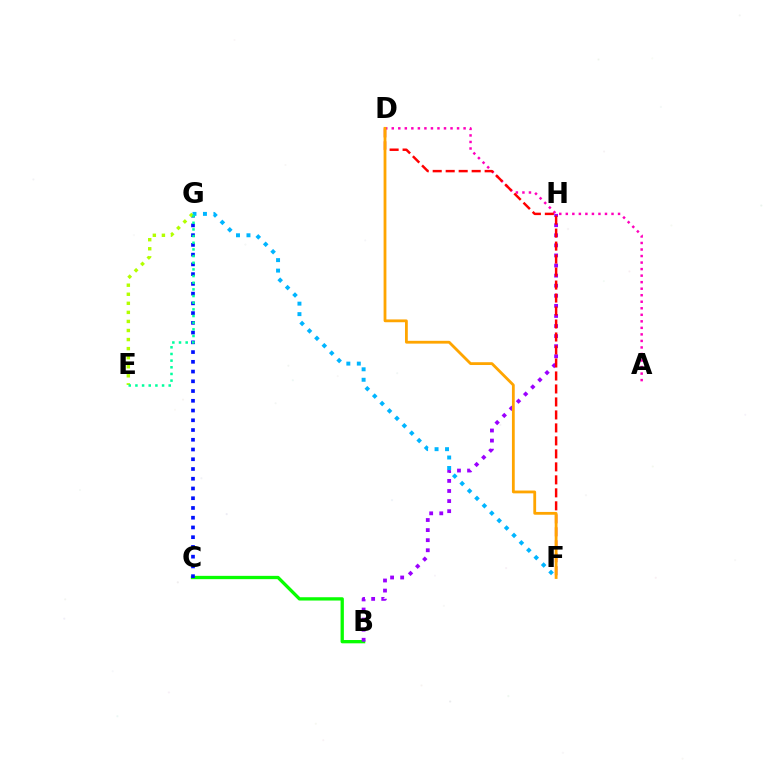{('B', 'C'): [{'color': '#08ff00', 'line_style': 'solid', 'thickness': 2.38}], ('A', 'D'): [{'color': '#ff00bd', 'line_style': 'dotted', 'thickness': 1.77}], ('B', 'H'): [{'color': '#9b00ff', 'line_style': 'dotted', 'thickness': 2.74}], ('D', 'F'): [{'color': '#ff0000', 'line_style': 'dashed', 'thickness': 1.76}, {'color': '#ffa500', 'line_style': 'solid', 'thickness': 2.02}], ('C', 'G'): [{'color': '#0010ff', 'line_style': 'dotted', 'thickness': 2.65}], ('F', 'G'): [{'color': '#00b5ff', 'line_style': 'dotted', 'thickness': 2.85}], ('E', 'G'): [{'color': '#b3ff00', 'line_style': 'dotted', 'thickness': 2.46}, {'color': '#00ff9d', 'line_style': 'dotted', 'thickness': 1.81}]}